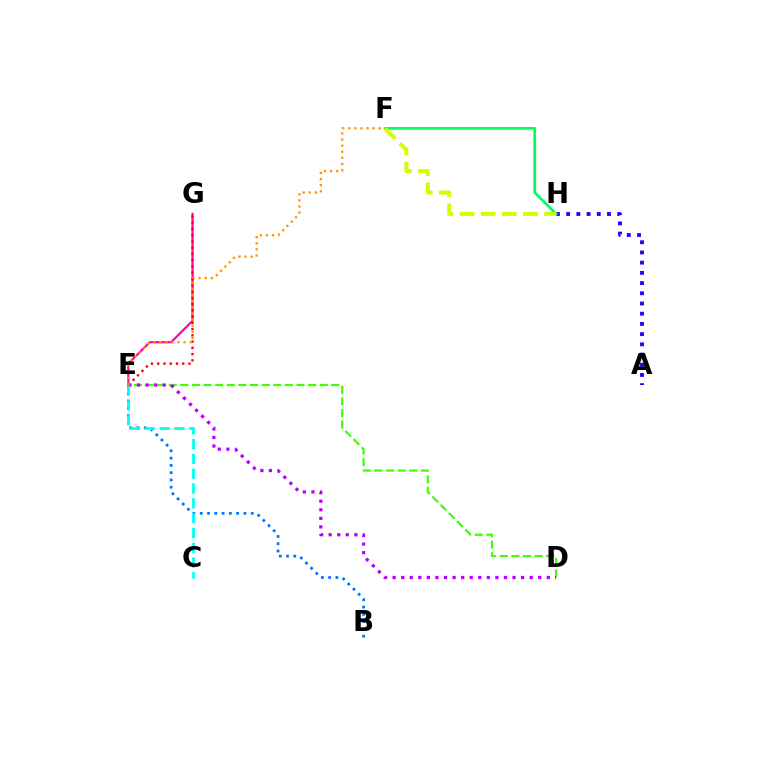{('A', 'H'): [{'color': '#2500ff', 'line_style': 'dotted', 'thickness': 2.77}], ('B', 'E'): [{'color': '#0074ff', 'line_style': 'dotted', 'thickness': 1.98}], ('E', 'G'): [{'color': '#ff00ac', 'line_style': 'solid', 'thickness': 1.56}, {'color': '#ff0000', 'line_style': 'dotted', 'thickness': 1.7}], ('D', 'E'): [{'color': '#3dff00', 'line_style': 'dashed', 'thickness': 1.58}, {'color': '#b900ff', 'line_style': 'dotted', 'thickness': 2.33}], ('C', 'E'): [{'color': '#00fff6', 'line_style': 'dashed', 'thickness': 2.01}], ('F', 'H'): [{'color': '#00ff5c', 'line_style': 'solid', 'thickness': 1.95}, {'color': '#d1ff00', 'line_style': 'dashed', 'thickness': 2.87}], ('E', 'F'): [{'color': '#ff9400', 'line_style': 'dotted', 'thickness': 1.66}]}